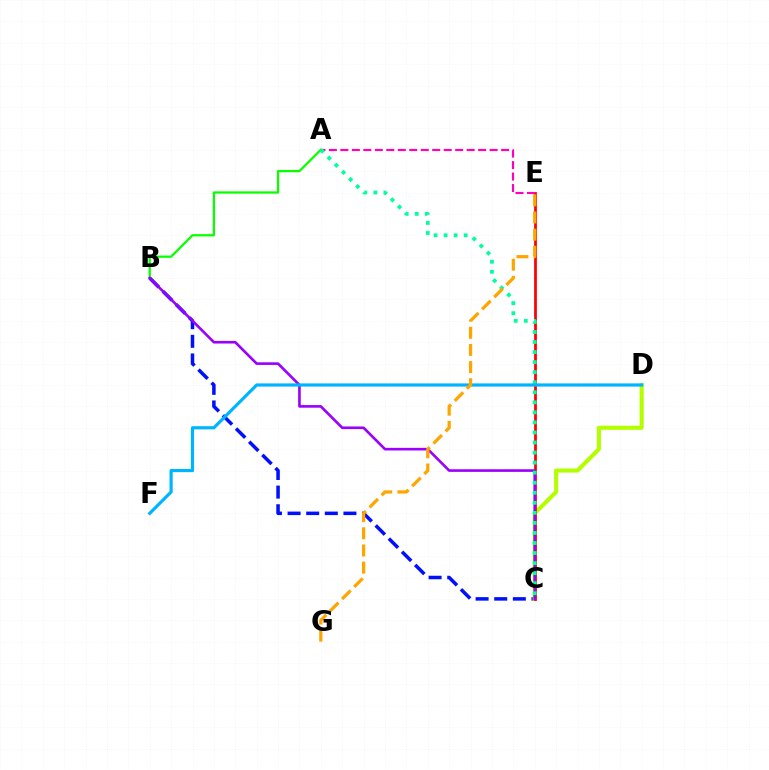{('B', 'C'): [{'color': '#0010ff', 'line_style': 'dashed', 'thickness': 2.53}, {'color': '#9b00ff', 'line_style': 'solid', 'thickness': 1.9}], ('A', 'B'): [{'color': '#08ff00', 'line_style': 'solid', 'thickness': 1.62}], ('C', 'D'): [{'color': '#b3ff00', 'line_style': 'solid', 'thickness': 2.96}], ('C', 'E'): [{'color': '#ff0000', 'line_style': 'solid', 'thickness': 1.98}], ('A', 'E'): [{'color': '#ff00bd', 'line_style': 'dashed', 'thickness': 1.56}], ('A', 'C'): [{'color': '#00ff9d', 'line_style': 'dotted', 'thickness': 2.73}], ('D', 'F'): [{'color': '#00b5ff', 'line_style': 'solid', 'thickness': 2.3}], ('E', 'G'): [{'color': '#ffa500', 'line_style': 'dashed', 'thickness': 2.33}]}